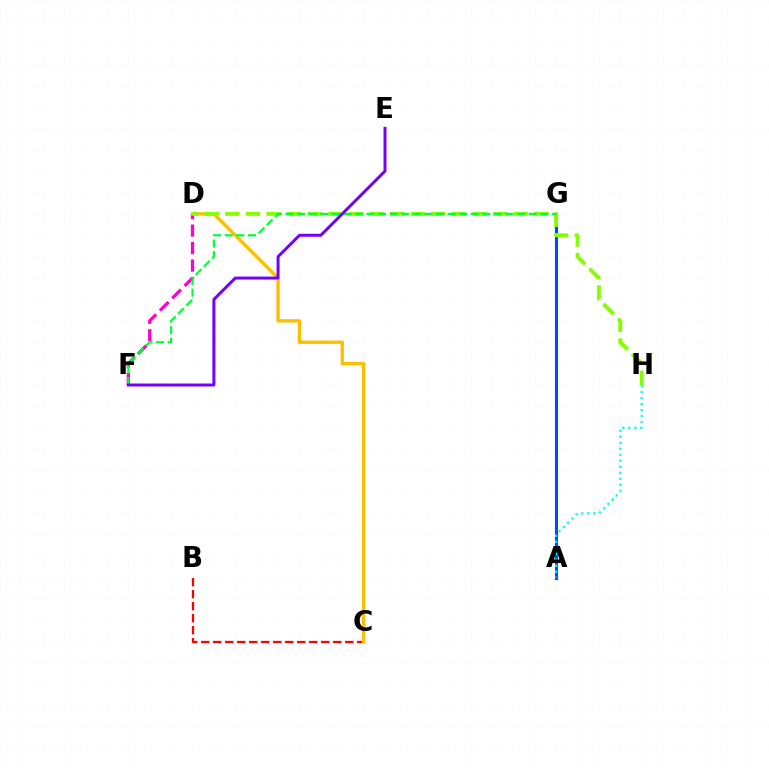{('B', 'C'): [{'color': '#ff0000', 'line_style': 'dashed', 'thickness': 1.63}], ('A', 'G'): [{'color': '#004bff', 'line_style': 'solid', 'thickness': 2.22}], ('D', 'F'): [{'color': '#ff00cf', 'line_style': 'dashed', 'thickness': 2.38}], ('A', 'H'): [{'color': '#00fff6', 'line_style': 'dotted', 'thickness': 1.63}], ('C', 'D'): [{'color': '#ffbd00', 'line_style': 'solid', 'thickness': 2.41}], ('D', 'H'): [{'color': '#84ff00', 'line_style': 'dashed', 'thickness': 2.8}], ('F', 'G'): [{'color': '#00ff39', 'line_style': 'dashed', 'thickness': 1.57}], ('E', 'F'): [{'color': '#7200ff', 'line_style': 'solid', 'thickness': 2.14}]}